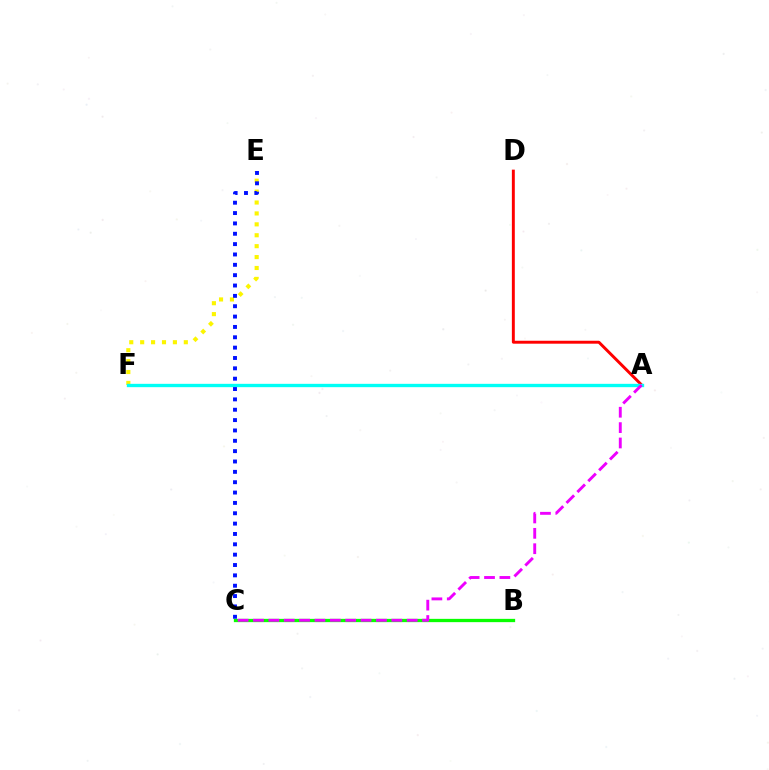{('B', 'C'): [{'color': '#08ff00', 'line_style': 'solid', 'thickness': 2.37}], ('A', 'D'): [{'color': '#ff0000', 'line_style': 'solid', 'thickness': 2.11}], ('E', 'F'): [{'color': '#fcf500', 'line_style': 'dotted', 'thickness': 2.96}], ('A', 'F'): [{'color': '#00fff6', 'line_style': 'solid', 'thickness': 2.41}], ('A', 'C'): [{'color': '#ee00ff', 'line_style': 'dashed', 'thickness': 2.09}], ('C', 'E'): [{'color': '#0010ff', 'line_style': 'dotted', 'thickness': 2.81}]}